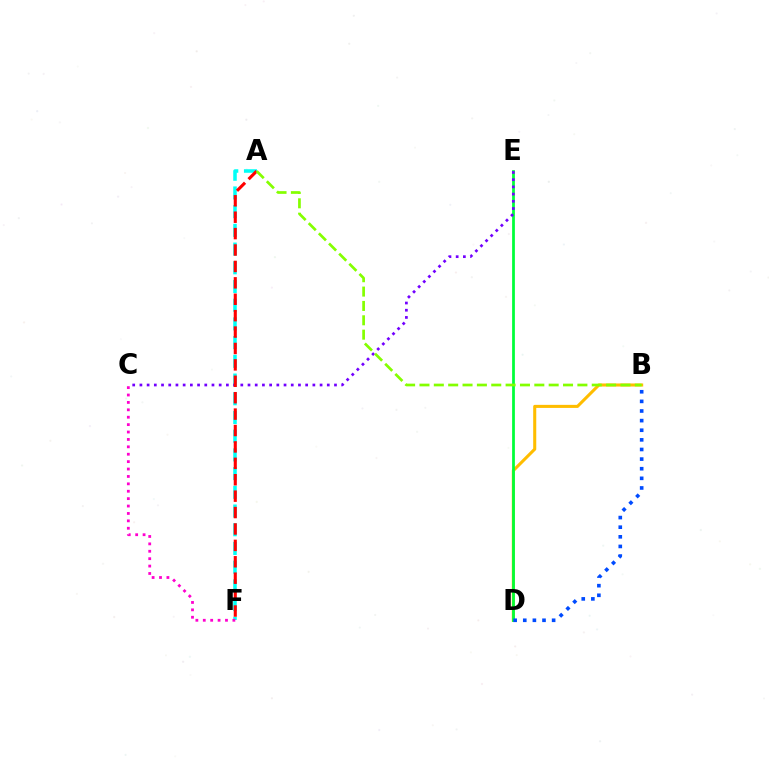{('A', 'F'): [{'color': '#00fff6', 'line_style': 'dashed', 'thickness': 2.54}, {'color': '#ff0000', 'line_style': 'dashed', 'thickness': 2.23}], ('B', 'D'): [{'color': '#ffbd00', 'line_style': 'solid', 'thickness': 2.2}, {'color': '#004bff', 'line_style': 'dotted', 'thickness': 2.61}], ('D', 'E'): [{'color': '#00ff39', 'line_style': 'solid', 'thickness': 1.99}], ('C', 'E'): [{'color': '#7200ff', 'line_style': 'dotted', 'thickness': 1.96}], ('A', 'B'): [{'color': '#84ff00', 'line_style': 'dashed', 'thickness': 1.95}], ('C', 'F'): [{'color': '#ff00cf', 'line_style': 'dotted', 'thickness': 2.01}]}